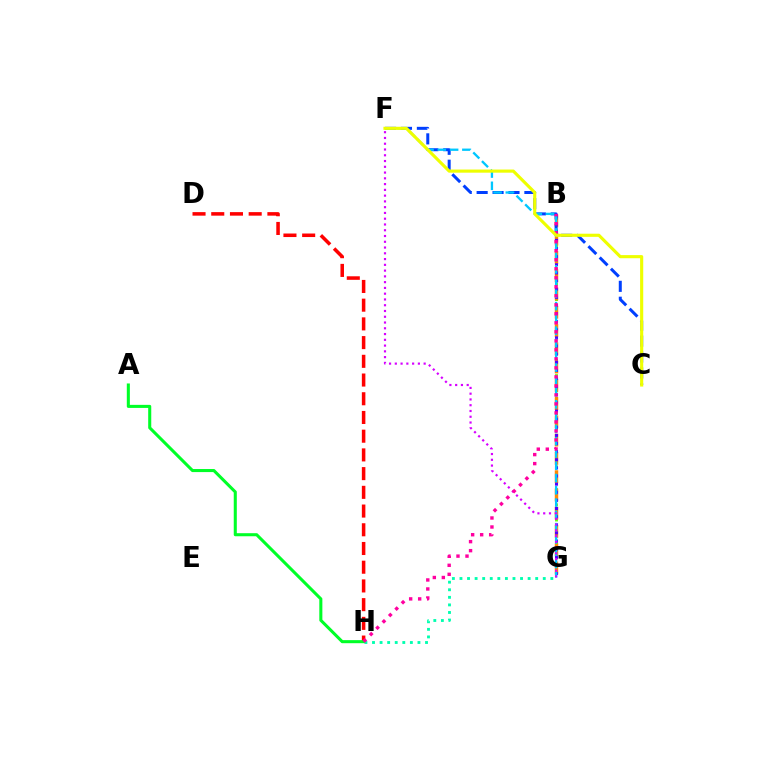{('G', 'H'): [{'color': '#00ffaf', 'line_style': 'dotted', 'thickness': 2.06}], ('B', 'G'): [{'color': '#66ff00', 'line_style': 'dotted', 'thickness': 2.07}, {'color': '#ff8800', 'line_style': 'dashed', 'thickness': 2.48}, {'color': '#4f00ff', 'line_style': 'dotted', 'thickness': 2.21}], ('D', 'H'): [{'color': '#ff0000', 'line_style': 'dashed', 'thickness': 2.54}], ('C', 'F'): [{'color': '#003fff', 'line_style': 'dashed', 'thickness': 2.16}, {'color': '#eeff00', 'line_style': 'solid', 'thickness': 2.26}], ('F', 'G'): [{'color': '#00c7ff', 'line_style': 'dashed', 'thickness': 1.67}, {'color': '#d600ff', 'line_style': 'dotted', 'thickness': 1.57}], ('A', 'H'): [{'color': '#00ff27', 'line_style': 'solid', 'thickness': 2.2}], ('B', 'H'): [{'color': '#ff00a0', 'line_style': 'dotted', 'thickness': 2.45}]}